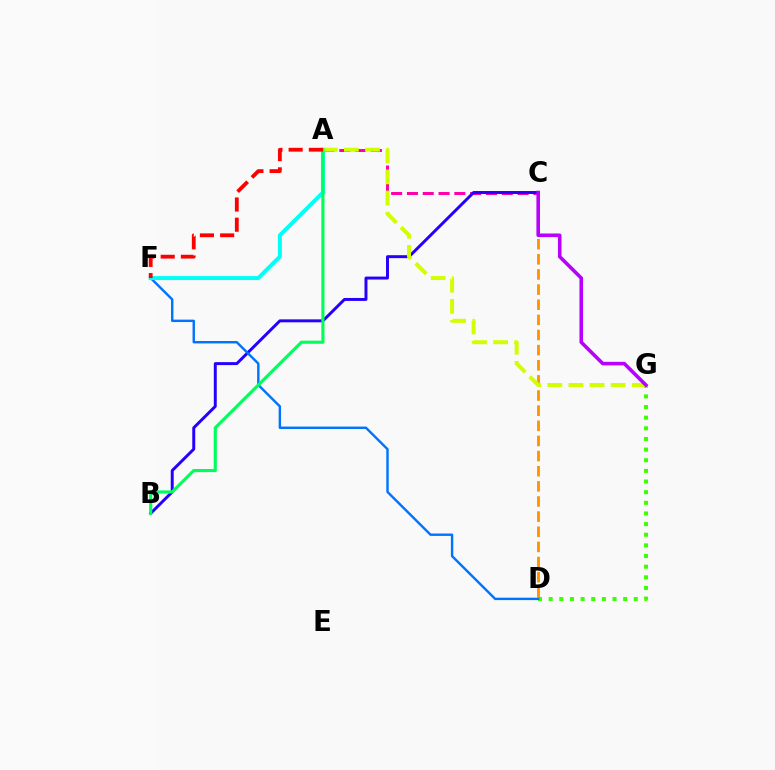{('D', 'G'): [{'color': '#3dff00', 'line_style': 'dotted', 'thickness': 2.89}], ('C', 'D'): [{'color': '#ff9400', 'line_style': 'dashed', 'thickness': 2.06}], ('A', 'C'): [{'color': '#ff00ac', 'line_style': 'dashed', 'thickness': 2.15}], ('B', 'C'): [{'color': '#2500ff', 'line_style': 'solid', 'thickness': 2.13}], ('D', 'F'): [{'color': '#0074ff', 'line_style': 'solid', 'thickness': 1.74}], ('A', 'F'): [{'color': '#00fff6', 'line_style': 'solid', 'thickness': 2.87}, {'color': '#ff0000', 'line_style': 'dashed', 'thickness': 2.75}], ('A', 'G'): [{'color': '#d1ff00', 'line_style': 'dashed', 'thickness': 2.87}], ('C', 'G'): [{'color': '#b900ff', 'line_style': 'solid', 'thickness': 2.58}], ('A', 'B'): [{'color': '#00ff5c', 'line_style': 'solid', 'thickness': 2.26}]}